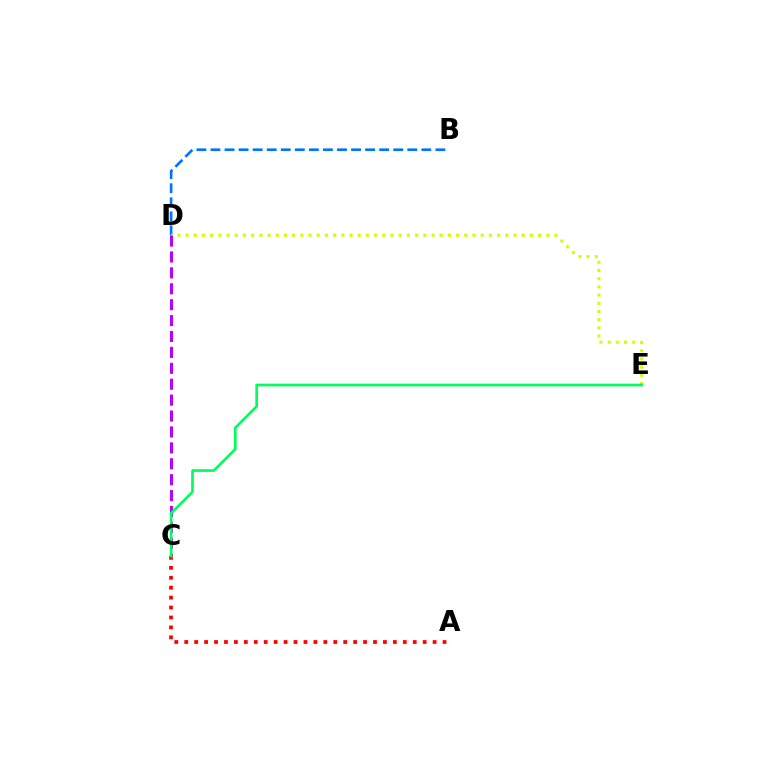{('B', 'D'): [{'color': '#0074ff', 'line_style': 'dashed', 'thickness': 1.91}], ('D', 'E'): [{'color': '#d1ff00', 'line_style': 'dotted', 'thickness': 2.23}], ('C', 'D'): [{'color': '#b900ff', 'line_style': 'dashed', 'thickness': 2.16}], ('A', 'C'): [{'color': '#ff0000', 'line_style': 'dotted', 'thickness': 2.7}], ('C', 'E'): [{'color': '#00ff5c', 'line_style': 'solid', 'thickness': 1.93}]}